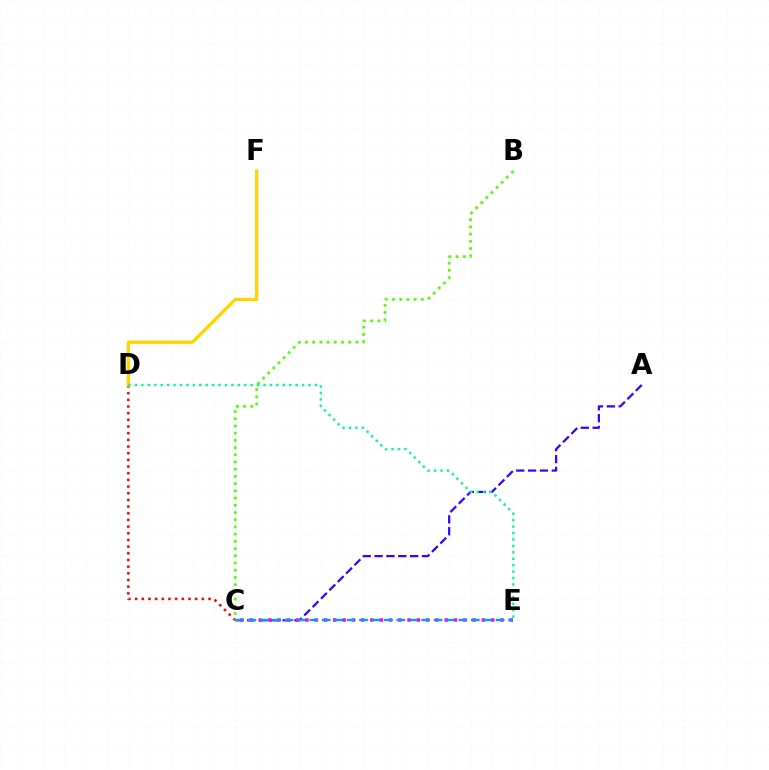{('C', 'D'): [{'color': '#ff0000', 'line_style': 'dotted', 'thickness': 1.81}], ('A', 'C'): [{'color': '#3700ff', 'line_style': 'dashed', 'thickness': 1.61}], ('D', 'F'): [{'color': '#ffd500', 'line_style': 'solid', 'thickness': 2.39}], ('B', 'C'): [{'color': '#4fff00', 'line_style': 'dotted', 'thickness': 1.96}], ('C', 'E'): [{'color': '#ff00ed', 'line_style': 'dotted', 'thickness': 2.52}, {'color': '#009eff', 'line_style': 'dashed', 'thickness': 1.69}], ('D', 'E'): [{'color': '#00ff86', 'line_style': 'dotted', 'thickness': 1.75}]}